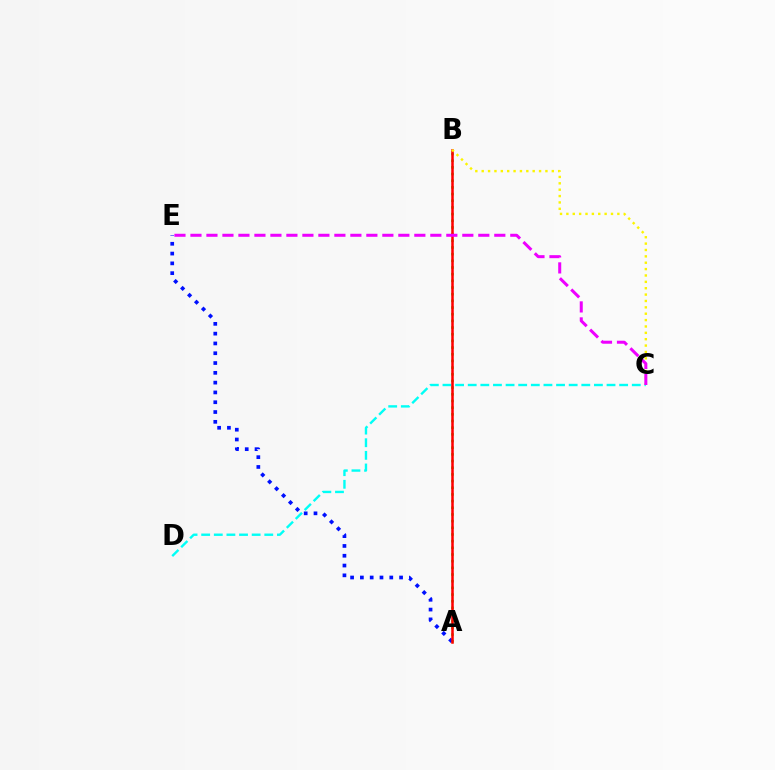{('C', 'D'): [{'color': '#00fff6', 'line_style': 'dashed', 'thickness': 1.71}], ('A', 'B'): [{'color': '#08ff00', 'line_style': 'dotted', 'thickness': 1.81}, {'color': '#ff0000', 'line_style': 'solid', 'thickness': 1.82}], ('A', 'E'): [{'color': '#0010ff', 'line_style': 'dotted', 'thickness': 2.66}], ('B', 'C'): [{'color': '#fcf500', 'line_style': 'dotted', 'thickness': 1.73}], ('C', 'E'): [{'color': '#ee00ff', 'line_style': 'dashed', 'thickness': 2.17}]}